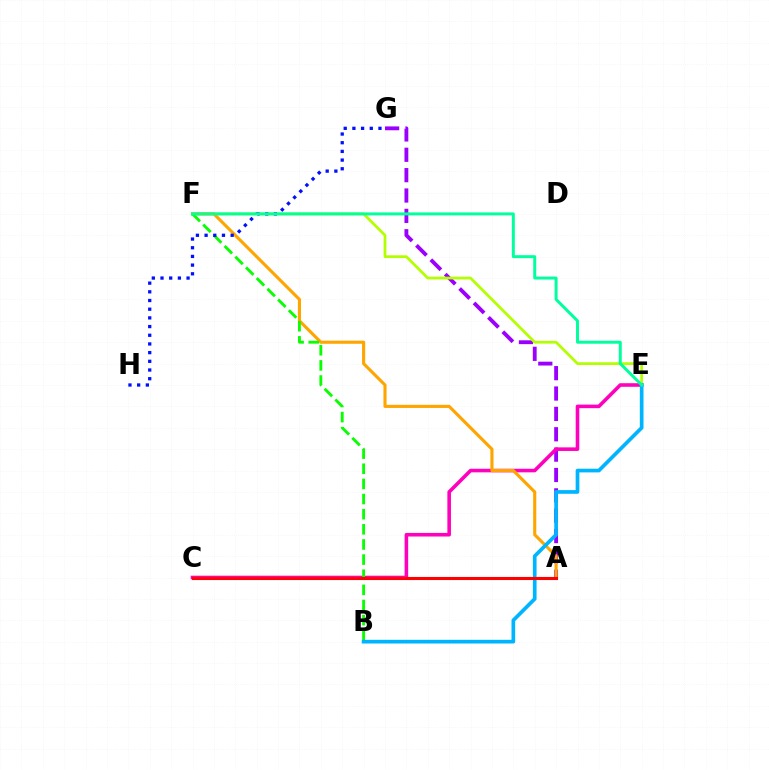{('A', 'G'): [{'color': '#9b00ff', 'line_style': 'dashed', 'thickness': 2.77}], ('C', 'E'): [{'color': '#ff00bd', 'line_style': 'solid', 'thickness': 2.58}], ('E', 'F'): [{'color': '#b3ff00', 'line_style': 'solid', 'thickness': 1.97}, {'color': '#00ff9d', 'line_style': 'solid', 'thickness': 2.14}], ('A', 'F'): [{'color': '#ffa500', 'line_style': 'solid', 'thickness': 2.25}], ('B', 'F'): [{'color': '#08ff00', 'line_style': 'dashed', 'thickness': 2.06}], ('G', 'H'): [{'color': '#0010ff', 'line_style': 'dotted', 'thickness': 2.36}], ('B', 'E'): [{'color': '#00b5ff', 'line_style': 'solid', 'thickness': 2.66}], ('A', 'C'): [{'color': '#ff0000', 'line_style': 'solid', 'thickness': 2.22}]}